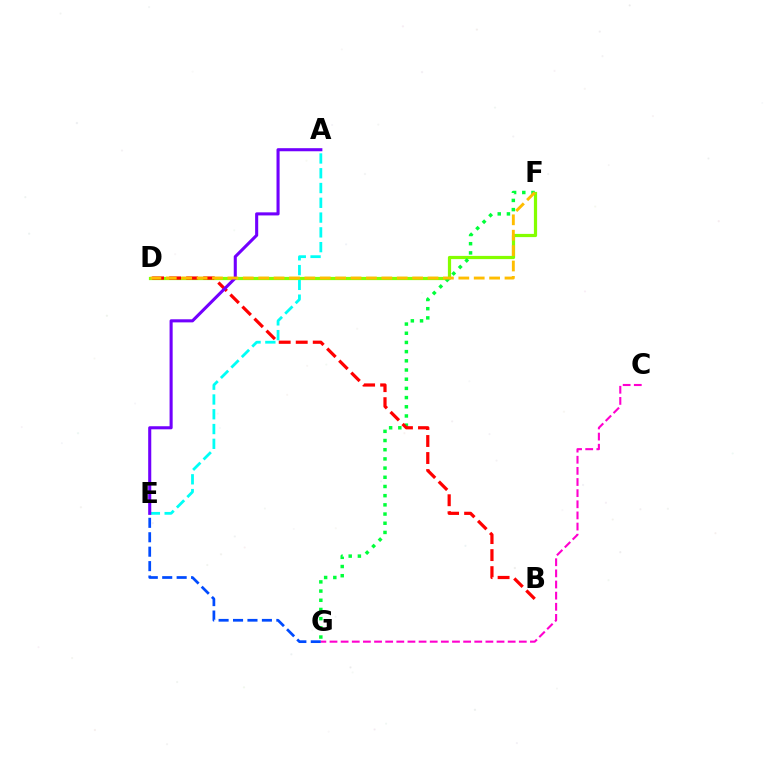{('E', 'G'): [{'color': '#004bff', 'line_style': 'dashed', 'thickness': 1.96}], ('D', 'F'): [{'color': '#84ff00', 'line_style': 'solid', 'thickness': 2.31}, {'color': '#ffbd00', 'line_style': 'dashed', 'thickness': 2.09}], ('F', 'G'): [{'color': '#00ff39', 'line_style': 'dotted', 'thickness': 2.5}], ('B', 'D'): [{'color': '#ff0000', 'line_style': 'dashed', 'thickness': 2.31}], ('A', 'E'): [{'color': '#00fff6', 'line_style': 'dashed', 'thickness': 2.01}, {'color': '#7200ff', 'line_style': 'solid', 'thickness': 2.22}], ('C', 'G'): [{'color': '#ff00cf', 'line_style': 'dashed', 'thickness': 1.51}]}